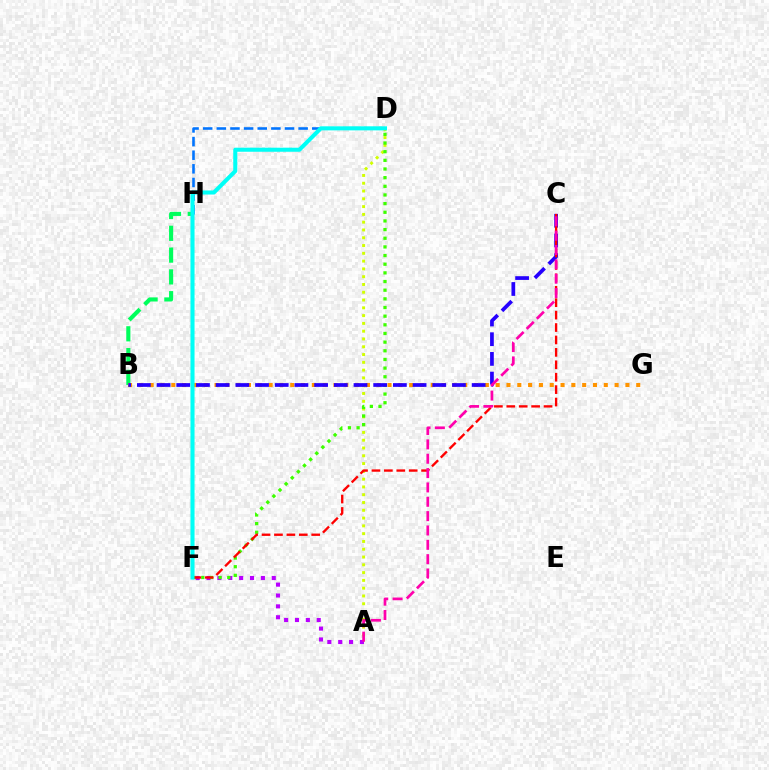{('B', 'H'): [{'color': '#00ff5c', 'line_style': 'dashed', 'thickness': 2.96}], ('A', 'D'): [{'color': '#d1ff00', 'line_style': 'dotted', 'thickness': 2.12}], ('B', 'G'): [{'color': '#ff9400', 'line_style': 'dotted', 'thickness': 2.94}], ('A', 'F'): [{'color': '#b900ff', 'line_style': 'dotted', 'thickness': 2.95}], ('D', 'F'): [{'color': '#3dff00', 'line_style': 'dotted', 'thickness': 2.35}, {'color': '#00fff6', 'line_style': 'solid', 'thickness': 2.92}], ('D', 'H'): [{'color': '#0074ff', 'line_style': 'dashed', 'thickness': 1.85}], ('B', 'C'): [{'color': '#2500ff', 'line_style': 'dashed', 'thickness': 2.68}], ('C', 'F'): [{'color': '#ff0000', 'line_style': 'dashed', 'thickness': 1.69}], ('A', 'C'): [{'color': '#ff00ac', 'line_style': 'dashed', 'thickness': 1.95}]}